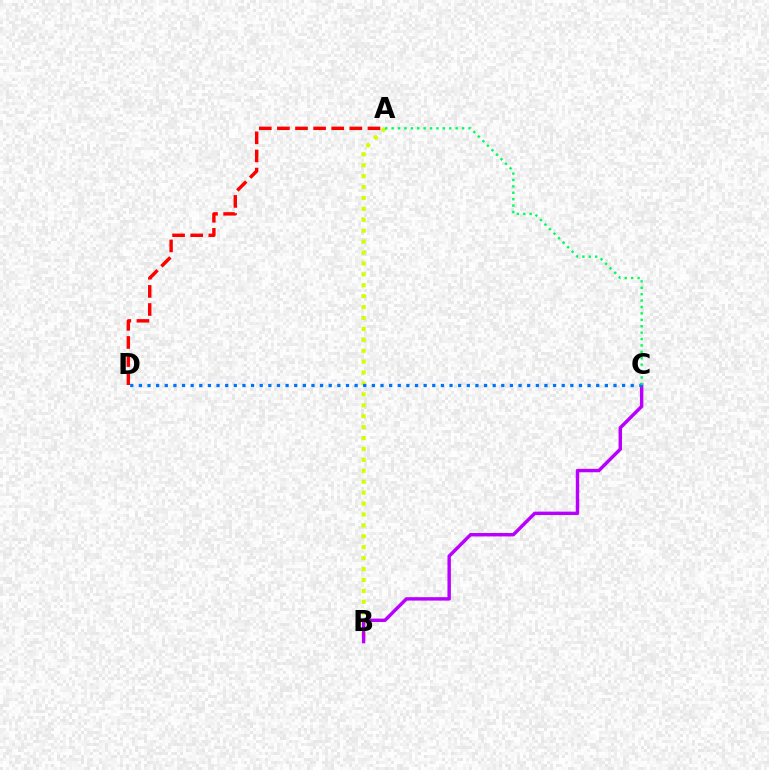{('A', 'B'): [{'color': '#d1ff00', 'line_style': 'dotted', 'thickness': 2.97}], ('B', 'C'): [{'color': '#b900ff', 'line_style': 'solid', 'thickness': 2.46}], ('A', 'D'): [{'color': '#ff0000', 'line_style': 'dashed', 'thickness': 2.46}], ('C', 'D'): [{'color': '#0074ff', 'line_style': 'dotted', 'thickness': 2.34}], ('A', 'C'): [{'color': '#00ff5c', 'line_style': 'dotted', 'thickness': 1.74}]}